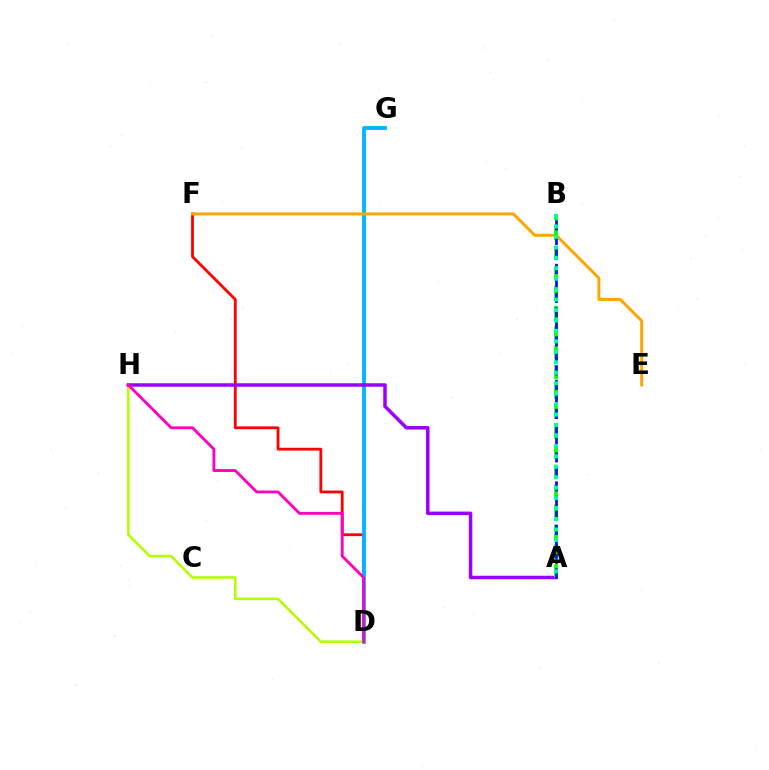{('D', 'F'): [{'color': '#ff0000', 'line_style': 'solid', 'thickness': 2.01}], ('D', 'G'): [{'color': '#00b5ff', 'line_style': 'solid', 'thickness': 2.76}], ('D', 'H'): [{'color': '#b3ff00', 'line_style': 'solid', 'thickness': 1.86}, {'color': '#ff00bd', 'line_style': 'solid', 'thickness': 2.05}], ('E', 'F'): [{'color': '#ffa500', 'line_style': 'solid', 'thickness': 2.13}], ('A', 'H'): [{'color': '#9b00ff', 'line_style': 'solid', 'thickness': 2.51}], ('A', 'B'): [{'color': '#08ff00', 'line_style': 'dashed', 'thickness': 2.7}, {'color': '#0010ff', 'line_style': 'dashed', 'thickness': 1.97}, {'color': '#00ff9d', 'line_style': 'dotted', 'thickness': 2.84}]}